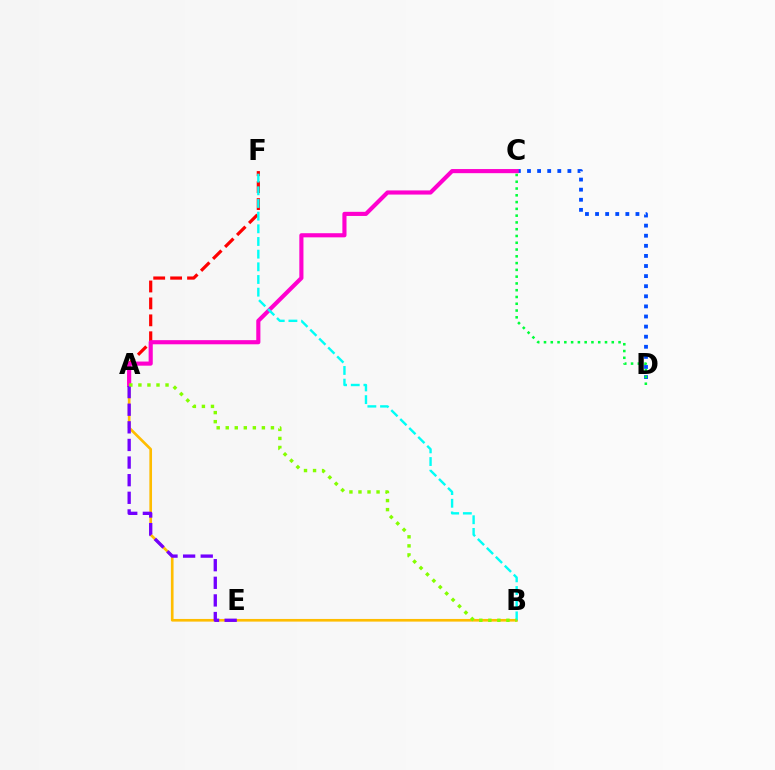{('A', 'B'): [{'color': '#ffbd00', 'line_style': 'solid', 'thickness': 1.91}, {'color': '#84ff00', 'line_style': 'dotted', 'thickness': 2.46}], ('A', 'F'): [{'color': '#ff0000', 'line_style': 'dashed', 'thickness': 2.3}], ('C', 'D'): [{'color': '#004bff', 'line_style': 'dotted', 'thickness': 2.74}, {'color': '#00ff39', 'line_style': 'dotted', 'thickness': 1.84}], ('A', 'C'): [{'color': '#ff00cf', 'line_style': 'solid', 'thickness': 2.97}], ('B', 'F'): [{'color': '#00fff6', 'line_style': 'dashed', 'thickness': 1.72}], ('A', 'E'): [{'color': '#7200ff', 'line_style': 'dashed', 'thickness': 2.39}]}